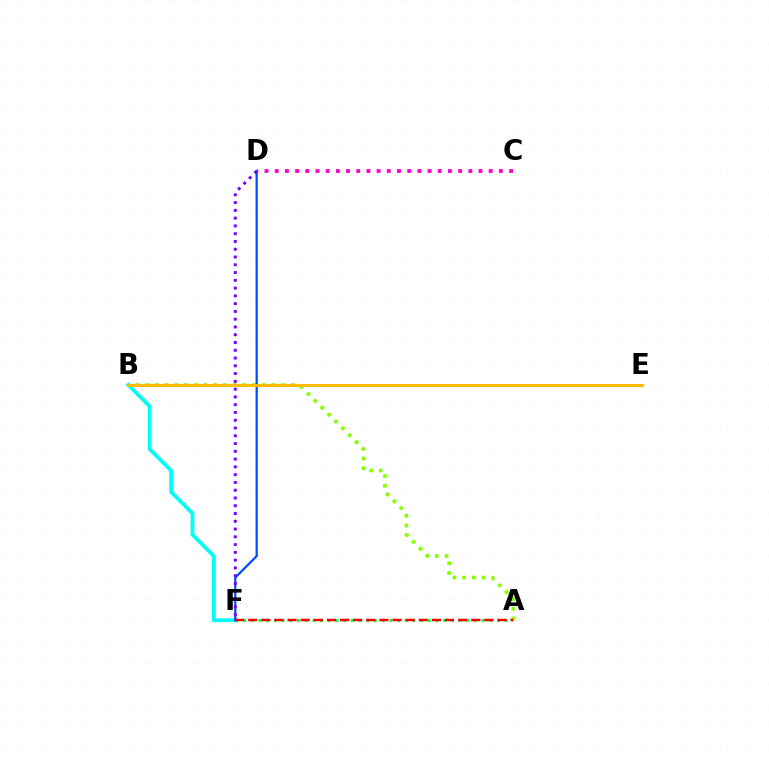{('A', 'B'): [{'color': '#84ff00', 'line_style': 'dotted', 'thickness': 2.64}], ('B', 'F'): [{'color': '#00fff6', 'line_style': 'solid', 'thickness': 2.75}], ('D', 'F'): [{'color': '#004bff', 'line_style': 'solid', 'thickness': 1.6}, {'color': '#7200ff', 'line_style': 'dotted', 'thickness': 2.11}], ('A', 'F'): [{'color': '#00ff39', 'line_style': 'dotted', 'thickness': 2.09}, {'color': '#ff0000', 'line_style': 'dashed', 'thickness': 1.78}], ('B', 'E'): [{'color': '#ffbd00', 'line_style': 'solid', 'thickness': 2.12}], ('C', 'D'): [{'color': '#ff00cf', 'line_style': 'dotted', 'thickness': 2.77}]}